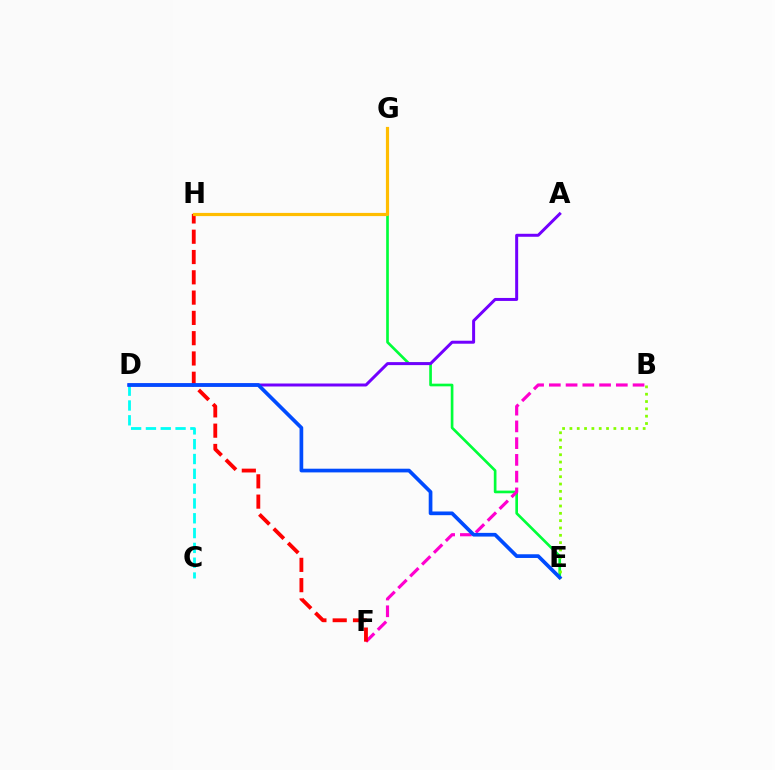{('E', 'G'): [{'color': '#00ff39', 'line_style': 'solid', 'thickness': 1.92}], ('B', 'F'): [{'color': '#ff00cf', 'line_style': 'dashed', 'thickness': 2.28}], ('F', 'H'): [{'color': '#ff0000', 'line_style': 'dashed', 'thickness': 2.76}], ('C', 'D'): [{'color': '#00fff6', 'line_style': 'dashed', 'thickness': 2.01}], ('G', 'H'): [{'color': '#ffbd00', 'line_style': 'solid', 'thickness': 2.3}], ('B', 'E'): [{'color': '#84ff00', 'line_style': 'dotted', 'thickness': 1.99}], ('A', 'D'): [{'color': '#7200ff', 'line_style': 'solid', 'thickness': 2.15}], ('D', 'E'): [{'color': '#004bff', 'line_style': 'solid', 'thickness': 2.66}]}